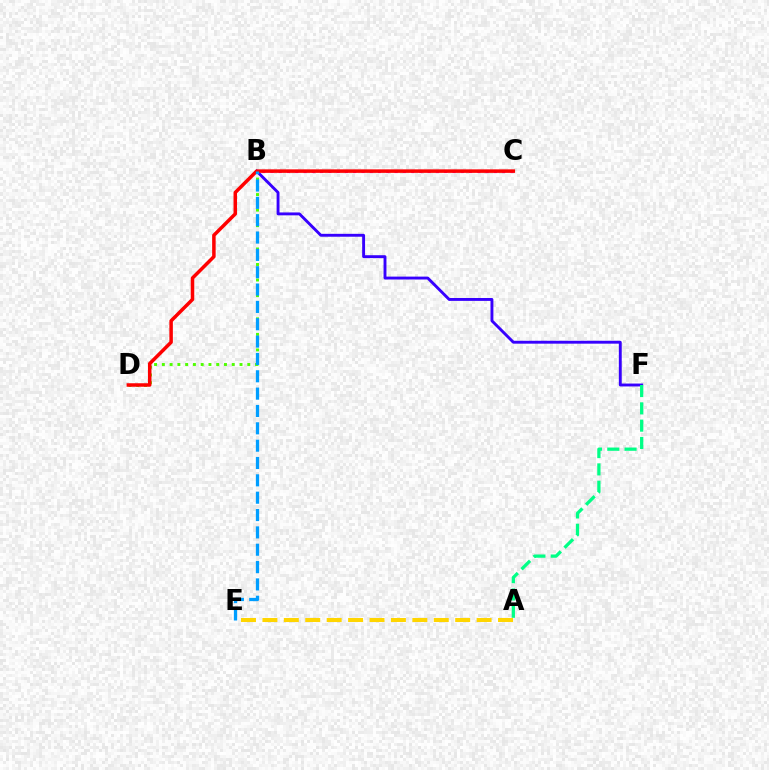{('B', 'D'): [{'color': '#4fff00', 'line_style': 'dotted', 'thickness': 2.11}], ('B', 'F'): [{'color': '#3700ff', 'line_style': 'solid', 'thickness': 2.08}], ('A', 'F'): [{'color': '#00ff86', 'line_style': 'dashed', 'thickness': 2.35}], ('A', 'E'): [{'color': '#ffd500', 'line_style': 'dashed', 'thickness': 2.91}], ('B', 'C'): [{'color': '#ff00ed', 'line_style': 'dotted', 'thickness': 2.25}], ('C', 'D'): [{'color': '#ff0000', 'line_style': 'solid', 'thickness': 2.52}], ('B', 'E'): [{'color': '#009eff', 'line_style': 'dashed', 'thickness': 2.36}]}